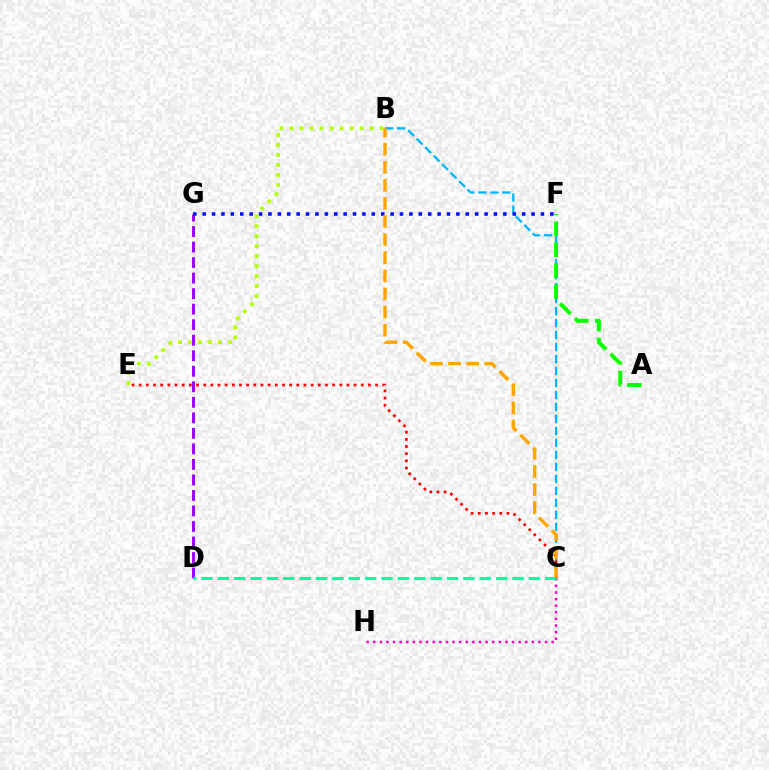{('D', 'G'): [{'color': '#9b00ff', 'line_style': 'dashed', 'thickness': 2.11}], ('C', 'H'): [{'color': '#ff00bd', 'line_style': 'dotted', 'thickness': 1.8}], ('B', 'C'): [{'color': '#00b5ff', 'line_style': 'dashed', 'thickness': 1.63}, {'color': '#ffa500', 'line_style': 'dashed', 'thickness': 2.46}], ('F', 'G'): [{'color': '#0010ff', 'line_style': 'dotted', 'thickness': 2.55}], ('C', 'D'): [{'color': '#00ff9d', 'line_style': 'dashed', 'thickness': 2.22}], ('B', 'E'): [{'color': '#b3ff00', 'line_style': 'dotted', 'thickness': 2.72}], ('C', 'E'): [{'color': '#ff0000', 'line_style': 'dotted', 'thickness': 1.95}], ('A', 'F'): [{'color': '#08ff00', 'line_style': 'dashed', 'thickness': 2.85}]}